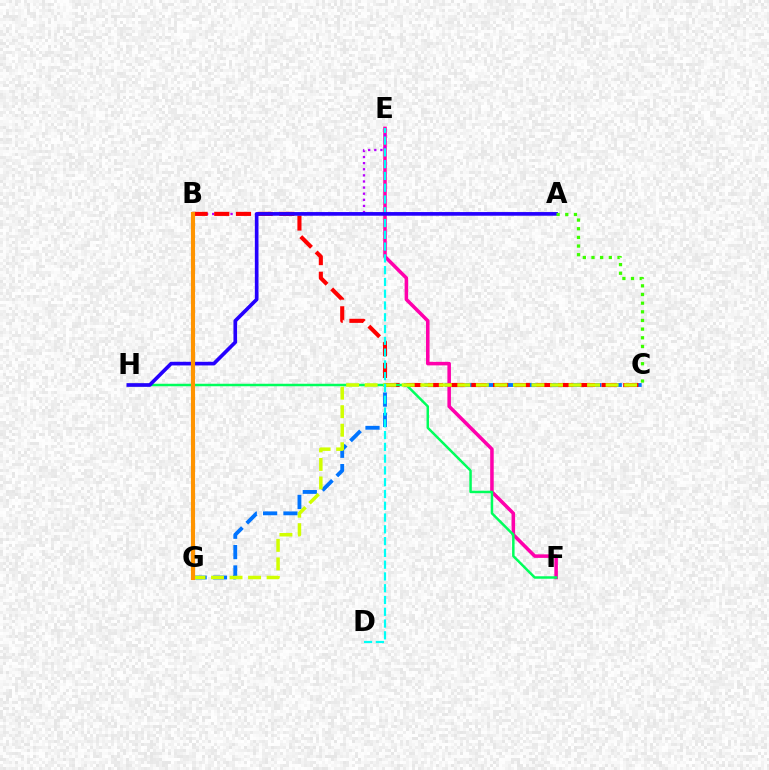{('C', 'G'): [{'color': '#0074ff', 'line_style': 'dashed', 'thickness': 2.77}, {'color': '#d1ff00', 'line_style': 'dashed', 'thickness': 2.52}], ('E', 'F'): [{'color': '#ff00ac', 'line_style': 'solid', 'thickness': 2.55}], ('B', 'E'): [{'color': '#b900ff', 'line_style': 'dotted', 'thickness': 1.66}], ('B', 'C'): [{'color': '#ff0000', 'line_style': 'dashed', 'thickness': 2.95}], ('F', 'H'): [{'color': '#00ff5c', 'line_style': 'solid', 'thickness': 1.79}], ('D', 'E'): [{'color': '#00fff6', 'line_style': 'dashed', 'thickness': 1.6}], ('A', 'H'): [{'color': '#2500ff', 'line_style': 'solid', 'thickness': 2.63}], ('A', 'C'): [{'color': '#3dff00', 'line_style': 'dotted', 'thickness': 2.35}], ('B', 'G'): [{'color': '#ff9400', 'line_style': 'solid', 'thickness': 2.98}]}